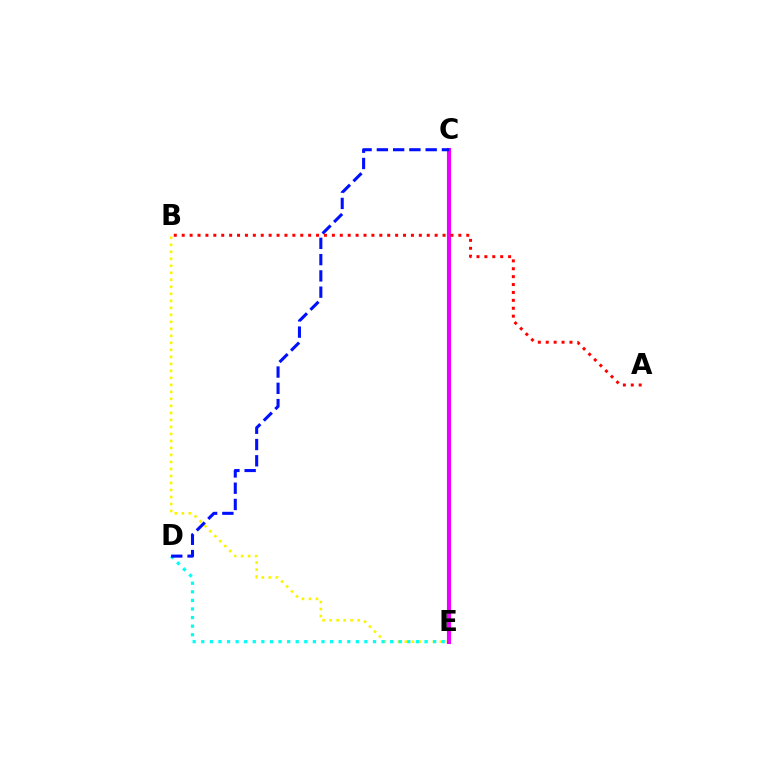{('B', 'E'): [{'color': '#fcf500', 'line_style': 'dotted', 'thickness': 1.9}], ('D', 'E'): [{'color': '#00fff6', 'line_style': 'dotted', 'thickness': 2.33}], ('C', 'E'): [{'color': '#08ff00', 'line_style': 'dotted', 'thickness': 2.02}, {'color': '#ee00ff', 'line_style': 'solid', 'thickness': 2.96}], ('C', 'D'): [{'color': '#0010ff', 'line_style': 'dashed', 'thickness': 2.21}], ('A', 'B'): [{'color': '#ff0000', 'line_style': 'dotted', 'thickness': 2.15}]}